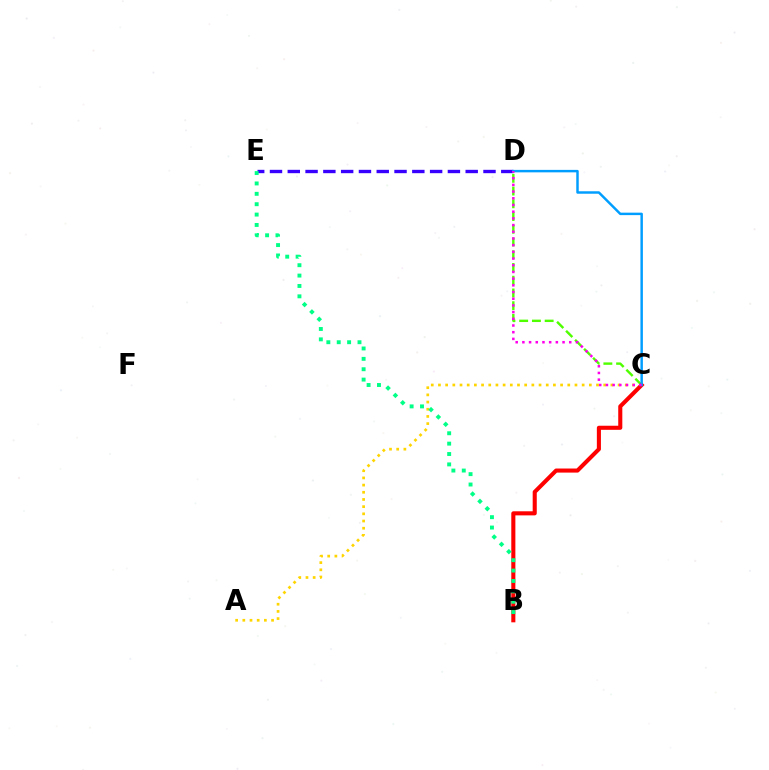{('A', 'C'): [{'color': '#ffd500', 'line_style': 'dotted', 'thickness': 1.95}], ('D', 'E'): [{'color': '#3700ff', 'line_style': 'dashed', 'thickness': 2.42}], ('C', 'D'): [{'color': '#4fff00', 'line_style': 'dashed', 'thickness': 1.73}, {'color': '#009eff', 'line_style': 'solid', 'thickness': 1.78}, {'color': '#ff00ed', 'line_style': 'dotted', 'thickness': 1.82}], ('B', 'C'): [{'color': '#ff0000', 'line_style': 'solid', 'thickness': 2.94}], ('B', 'E'): [{'color': '#00ff86', 'line_style': 'dotted', 'thickness': 2.82}]}